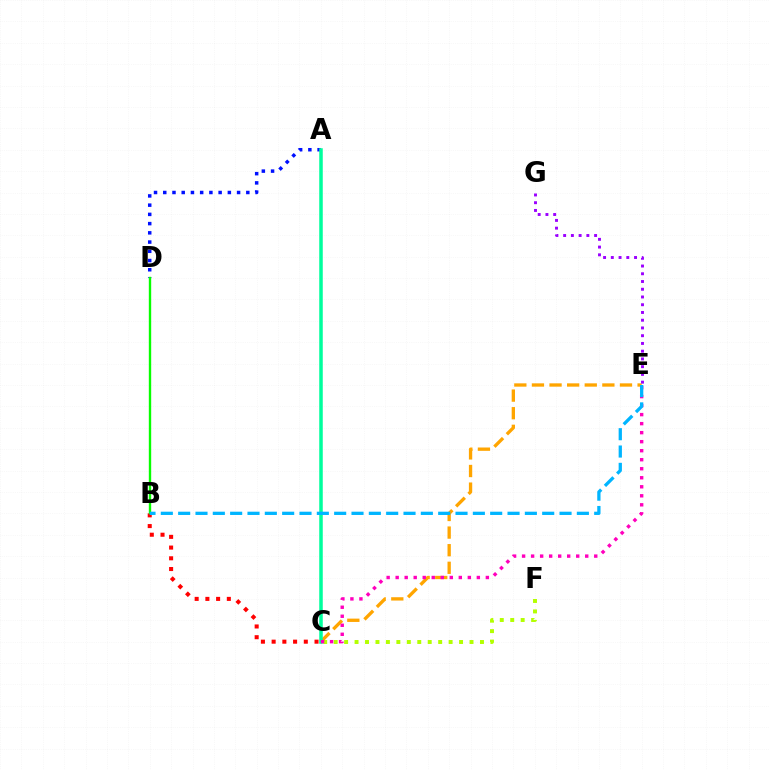{('C', 'F'): [{'color': '#b3ff00', 'line_style': 'dotted', 'thickness': 2.84}], ('B', 'C'): [{'color': '#ff0000', 'line_style': 'dotted', 'thickness': 2.91}], ('A', 'D'): [{'color': '#0010ff', 'line_style': 'dotted', 'thickness': 2.51}], ('B', 'D'): [{'color': '#08ff00', 'line_style': 'solid', 'thickness': 1.71}], ('C', 'E'): [{'color': '#ffa500', 'line_style': 'dashed', 'thickness': 2.39}, {'color': '#ff00bd', 'line_style': 'dotted', 'thickness': 2.45}], ('A', 'C'): [{'color': '#00ff9d', 'line_style': 'solid', 'thickness': 2.54}], ('B', 'E'): [{'color': '#00b5ff', 'line_style': 'dashed', 'thickness': 2.35}], ('E', 'G'): [{'color': '#9b00ff', 'line_style': 'dotted', 'thickness': 2.1}]}